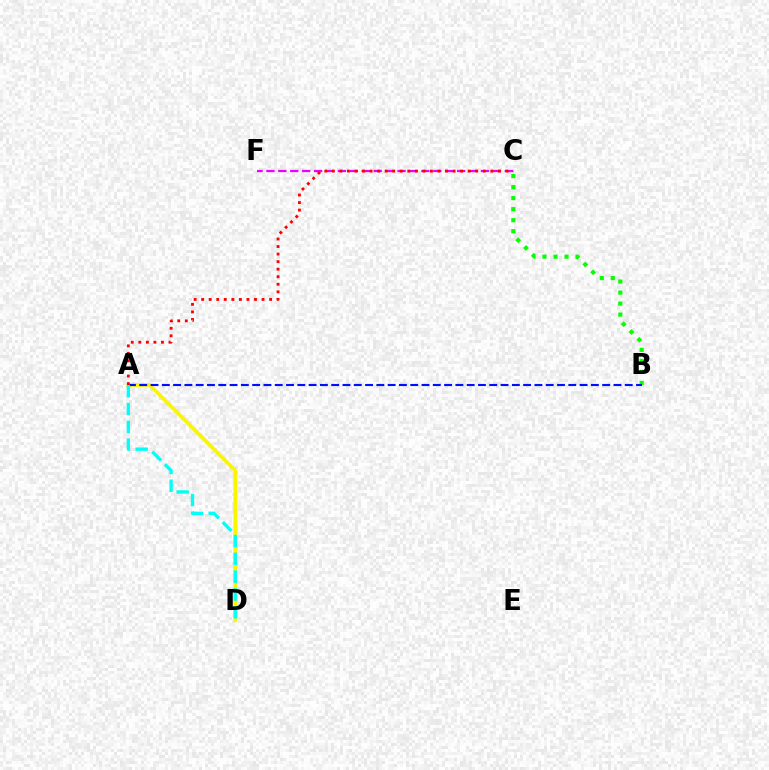{('B', 'C'): [{'color': '#08ff00', 'line_style': 'dotted', 'thickness': 2.99}], ('A', 'D'): [{'color': '#fcf500', 'line_style': 'solid', 'thickness': 2.7}, {'color': '#00fff6', 'line_style': 'dashed', 'thickness': 2.42}], ('C', 'F'): [{'color': '#ee00ff', 'line_style': 'dashed', 'thickness': 1.62}], ('A', 'B'): [{'color': '#0010ff', 'line_style': 'dashed', 'thickness': 1.53}], ('A', 'C'): [{'color': '#ff0000', 'line_style': 'dotted', 'thickness': 2.05}]}